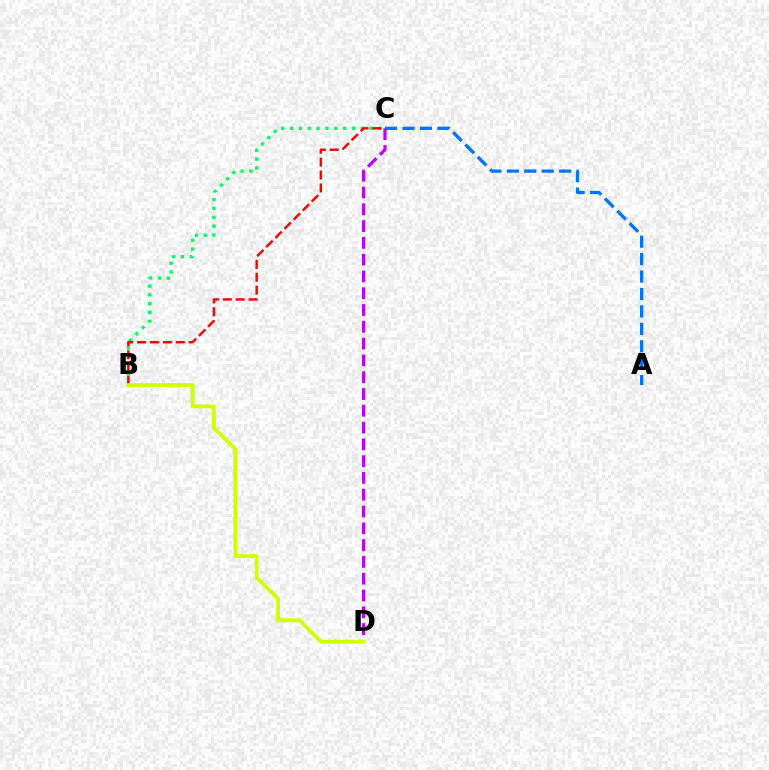{('B', 'C'): [{'color': '#00ff5c', 'line_style': 'dotted', 'thickness': 2.4}, {'color': '#ff0000', 'line_style': 'dashed', 'thickness': 1.75}], ('C', 'D'): [{'color': '#b900ff', 'line_style': 'dashed', 'thickness': 2.28}], ('A', 'C'): [{'color': '#0074ff', 'line_style': 'dashed', 'thickness': 2.37}], ('B', 'D'): [{'color': '#d1ff00', 'line_style': 'solid', 'thickness': 2.71}]}